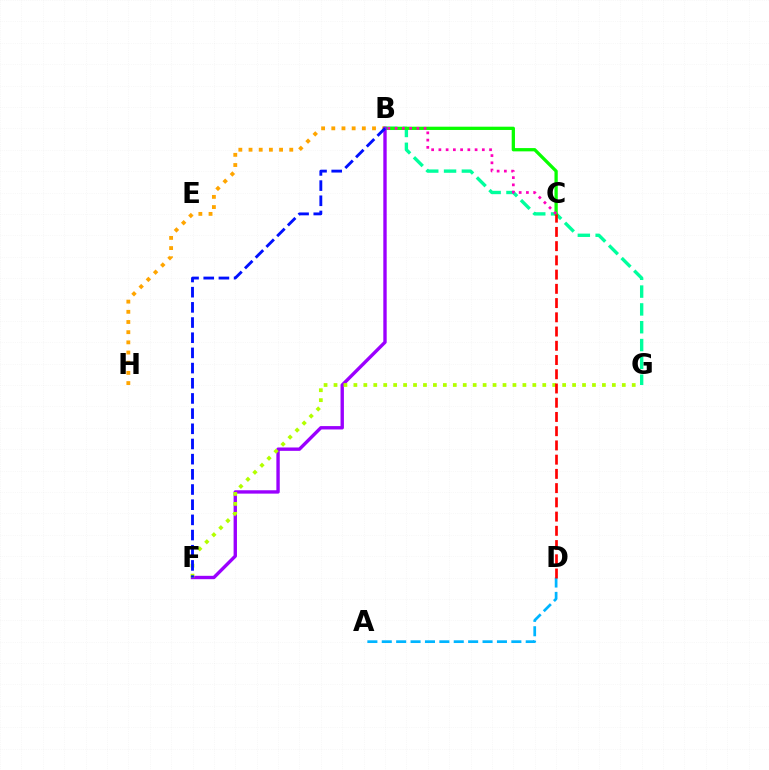{('B', 'H'): [{'color': '#ffa500', 'line_style': 'dotted', 'thickness': 2.77}], ('B', 'G'): [{'color': '#00ff9d', 'line_style': 'dashed', 'thickness': 2.42}], ('B', 'C'): [{'color': '#08ff00', 'line_style': 'solid', 'thickness': 2.36}, {'color': '#ff00bd', 'line_style': 'dotted', 'thickness': 1.97}], ('A', 'D'): [{'color': '#00b5ff', 'line_style': 'dashed', 'thickness': 1.96}], ('B', 'F'): [{'color': '#9b00ff', 'line_style': 'solid', 'thickness': 2.43}, {'color': '#0010ff', 'line_style': 'dashed', 'thickness': 2.06}], ('F', 'G'): [{'color': '#b3ff00', 'line_style': 'dotted', 'thickness': 2.7}], ('C', 'D'): [{'color': '#ff0000', 'line_style': 'dashed', 'thickness': 1.93}]}